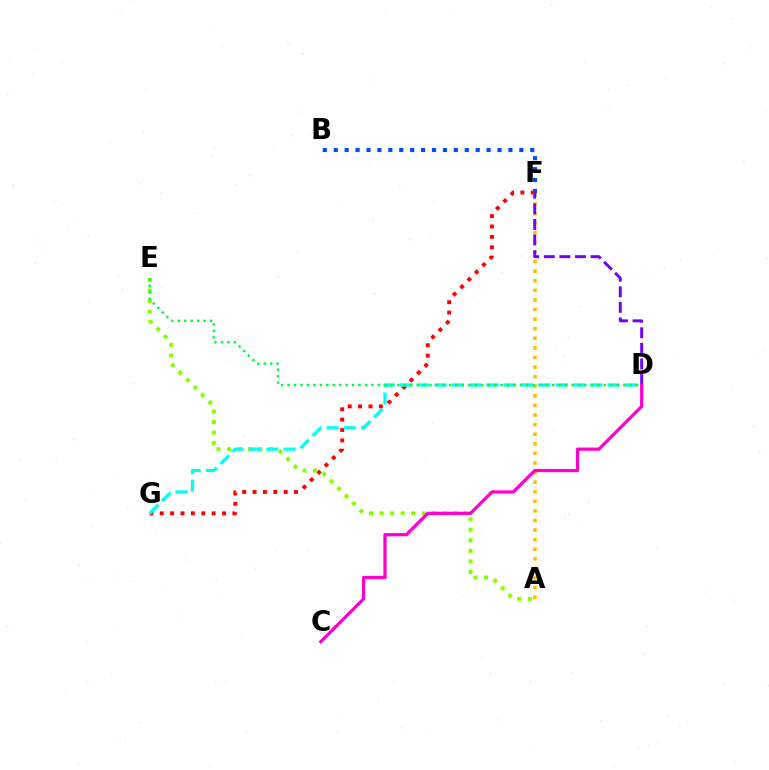{('B', 'F'): [{'color': '#004bff', 'line_style': 'dotted', 'thickness': 2.97}], ('F', 'G'): [{'color': '#ff0000', 'line_style': 'dotted', 'thickness': 2.82}], ('A', 'E'): [{'color': '#84ff00', 'line_style': 'dotted', 'thickness': 2.86}], ('A', 'F'): [{'color': '#ffbd00', 'line_style': 'dotted', 'thickness': 2.61}], ('D', 'F'): [{'color': '#7200ff', 'line_style': 'dashed', 'thickness': 2.12}], ('D', 'G'): [{'color': '#00fff6', 'line_style': 'dashed', 'thickness': 2.35}], ('C', 'D'): [{'color': '#ff00cf', 'line_style': 'solid', 'thickness': 2.33}], ('D', 'E'): [{'color': '#00ff39', 'line_style': 'dotted', 'thickness': 1.75}]}